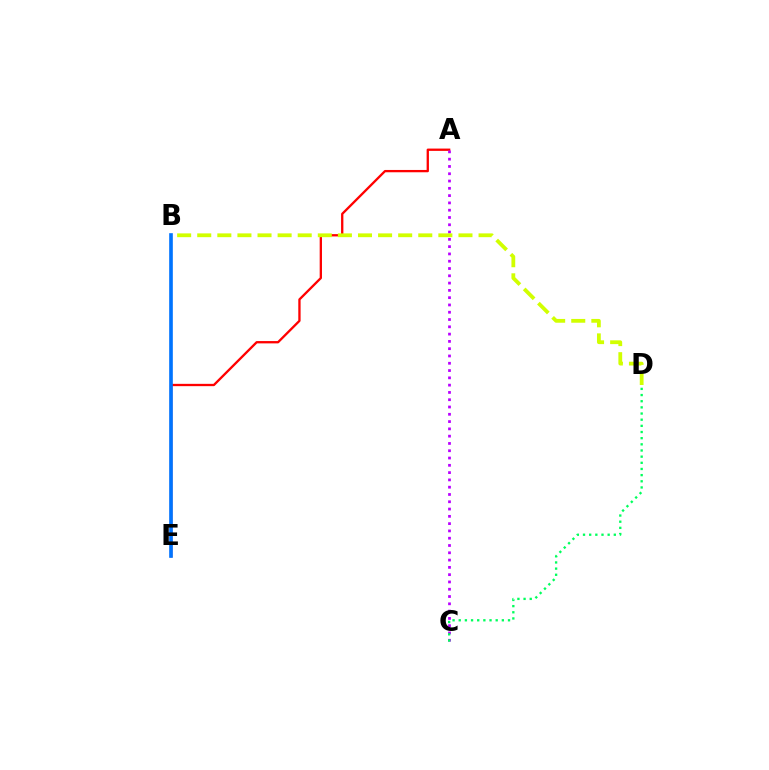{('A', 'E'): [{'color': '#ff0000', 'line_style': 'solid', 'thickness': 1.66}], ('A', 'C'): [{'color': '#b900ff', 'line_style': 'dotted', 'thickness': 1.98}], ('C', 'D'): [{'color': '#00ff5c', 'line_style': 'dotted', 'thickness': 1.67}], ('B', 'E'): [{'color': '#0074ff', 'line_style': 'solid', 'thickness': 2.62}], ('B', 'D'): [{'color': '#d1ff00', 'line_style': 'dashed', 'thickness': 2.73}]}